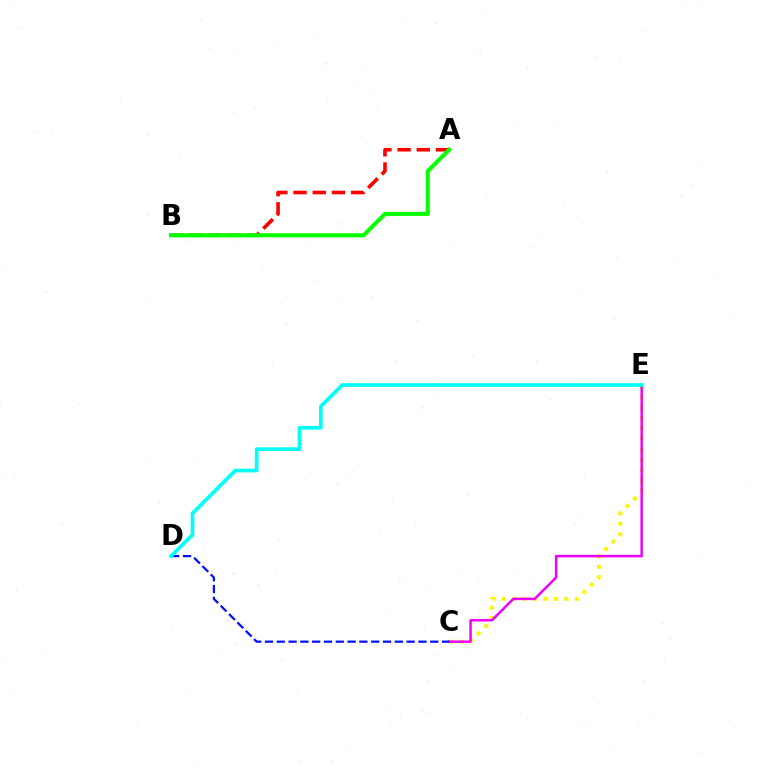{('C', 'E'): [{'color': '#fcf500', 'line_style': 'dotted', 'thickness': 2.83}, {'color': '#ee00ff', 'line_style': 'solid', 'thickness': 1.78}], ('A', 'B'): [{'color': '#ff0000', 'line_style': 'dashed', 'thickness': 2.61}, {'color': '#08ff00', 'line_style': 'solid', 'thickness': 2.95}], ('C', 'D'): [{'color': '#0010ff', 'line_style': 'dashed', 'thickness': 1.6}], ('D', 'E'): [{'color': '#00fff6', 'line_style': 'solid', 'thickness': 2.65}]}